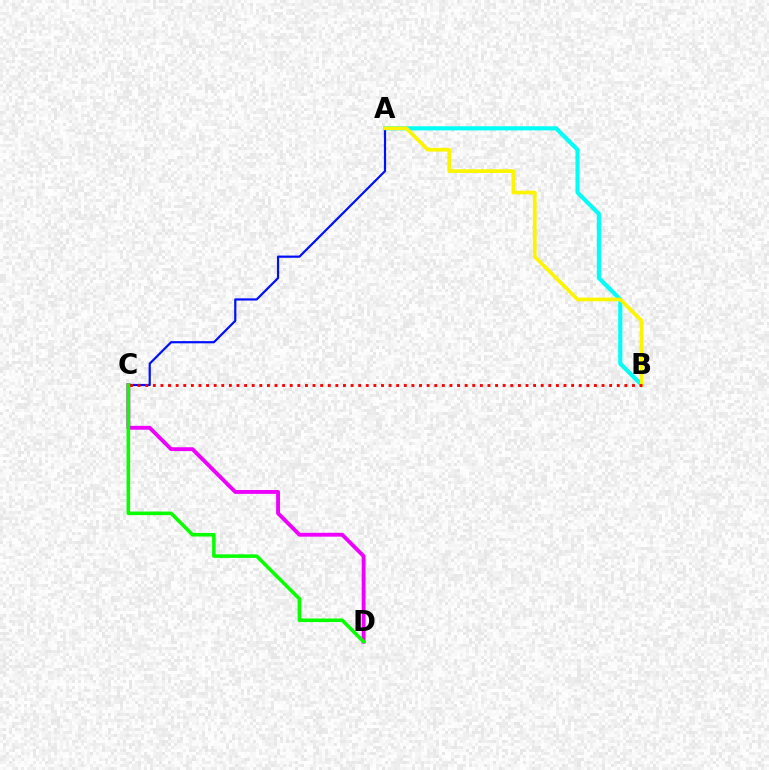{('A', 'B'): [{'color': '#00fff6', 'line_style': 'solid', 'thickness': 2.96}, {'color': '#fcf500', 'line_style': 'solid', 'thickness': 2.66}], ('A', 'C'): [{'color': '#0010ff', 'line_style': 'solid', 'thickness': 1.58}], ('C', 'D'): [{'color': '#ee00ff', 'line_style': 'solid', 'thickness': 2.78}, {'color': '#08ff00', 'line_style': 'solid', 'thickness': 2.57}], ('B', 'C'): [{'color': '#ff0000', 'line_style': 'dotted', 'thickness': 2.07}]}